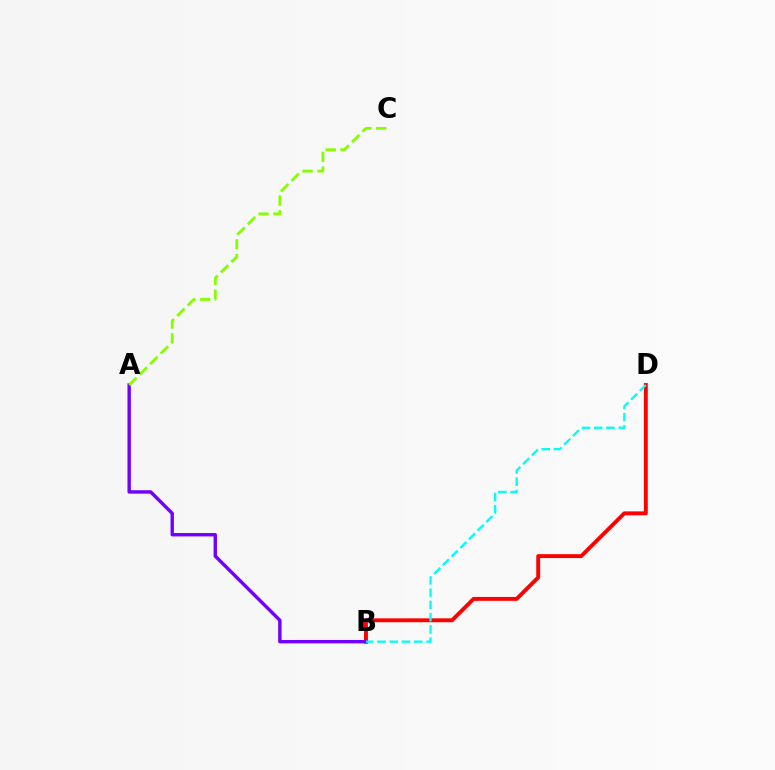{('B', 'D'): [{'color': '#ff0000', 'line_style': 'solid', 'thickness': 2.8}, {'color': '#00fff6', 'line_style': 'dashed', 'thickness': 1.67}], ('A', 'B'): [{'color': '#7200ff', 'line_style': 'solid', 'thickness': 2.44}], ('A', 'C'): [{'color': '#84ff00', 'line_style': 'dashed', 'thickness': 2.02}]}